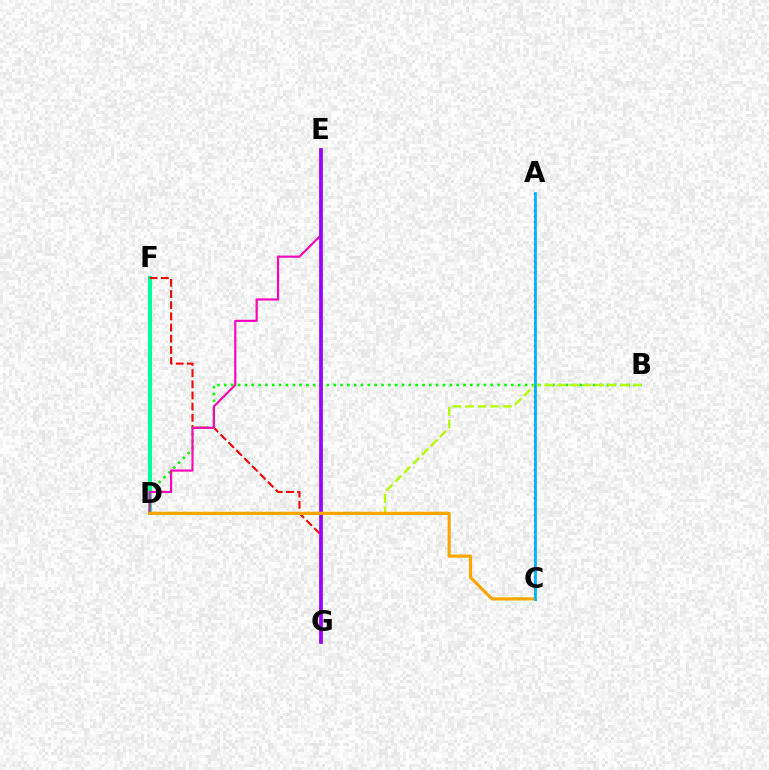{('D', 'F'): [{'color': '#00ff9d', 'line_style': 'solid', 'thickness': 2.97}], ('F', 'G'): [{'color': '#ff0000', 'line_style': 'dashed', 'thickness': 1.52}], ('A', 'C'): [{'color': '#0010ff', 'line_style': 'dotted', 'thickness': 1.53}, {'color': '#00b5ff', 'line_style': 'solid', 'thickness': 1.98}], ('B', 'D'): [{'color': '#08ff00', 'line_style': 'dotted', 'thickness': 1.86}, {'color': '#b3ff00', 'line_style': 'dashed', 'thickness': 1.71}], ('D', 'E'): [{'color': '#ff00bd', 'line_style': 'solid', 'thickness': 1.55}], ('E', 'G'): [{'color': '#9b00ff', 'line_style': 'solid', 'thickness': 2.67}], ('C', 'D'): [{'color': '#ffa500', 'line_style': 'solid', 'thickness': 2.25}]}